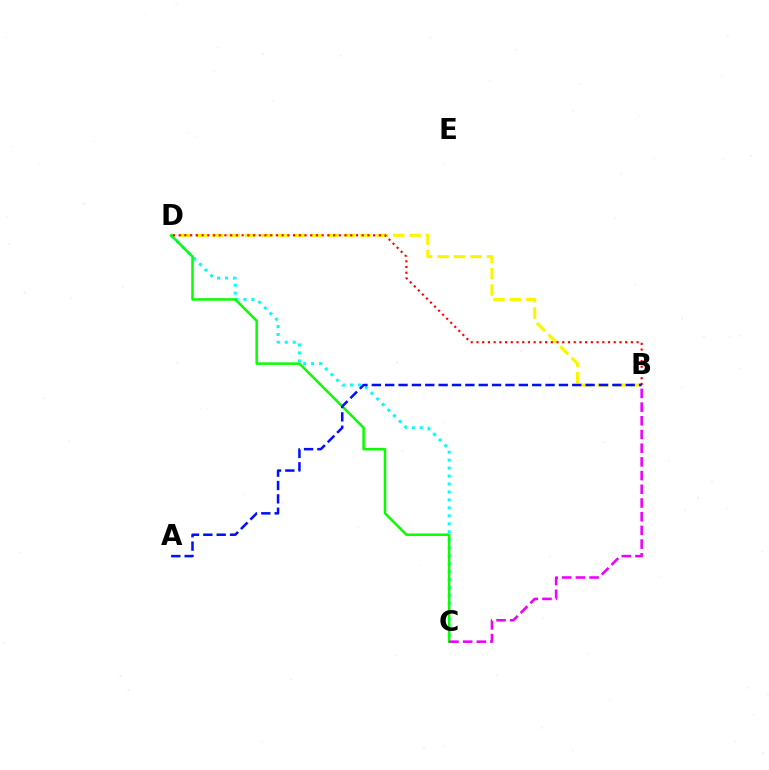{('B', 'D'): [{'color': '#fcf500', 'line_style': 'dashed', 'thickness': 2.23}, {'color': '#ff0000', 'line_style': 'dotted', 'thickness': 1.55}], ('C', 'D'): [{'color': '#00fff6', 'line_style': 'dotted', 'thickness': 2.16}, {'color': '#08ff00', 'line_style': 'solid', 'thickness': 1.81}], ('B', 'C'): [{'color': '#ee00ff', 'line_style': 'dashed', 'thickness': 1.86}], ('A', 'B'): [{'color': '#0010ff', 'line_style': 'dashed', 'thickness': 1.82}]}